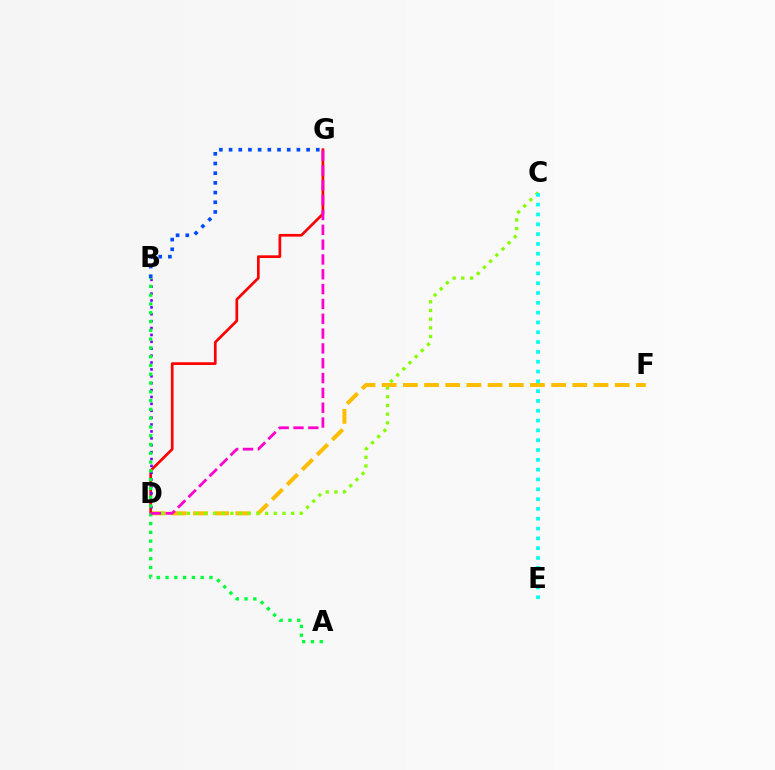{('D', 'F'): [{'color': '#ffbd00', 'line_style': 'dashed', 'thickness': 2.88}], ('C', 'D'): [{'color': '#84ff00', 'line_style': 'dotted', 'thickness': 2.36}], ('D', 'G'): [{'color': '#ff0000', 'line_style': 'solid', 'thickness': 1.94}, {'color': '#ff00cf', 'line_style': 'dashed', 'thickness': 2.01}], ('C', 'E'): [{'color': '#00fff6', 'line_style': 'dotted', 'thickness': 2.67}], ('B', 'D'): [{'color': '#7200ff', 'line_style': 'dotted', 'thickness': 1.87}], ('A', 'B'): [{'color': '#00ff39', 'line_style': 'dotted', 'thickness': 2.39}], ('B', 'G'): [{'color': '#004bff', 'line_style': 'dotted', 'thickness': 2.63}]}